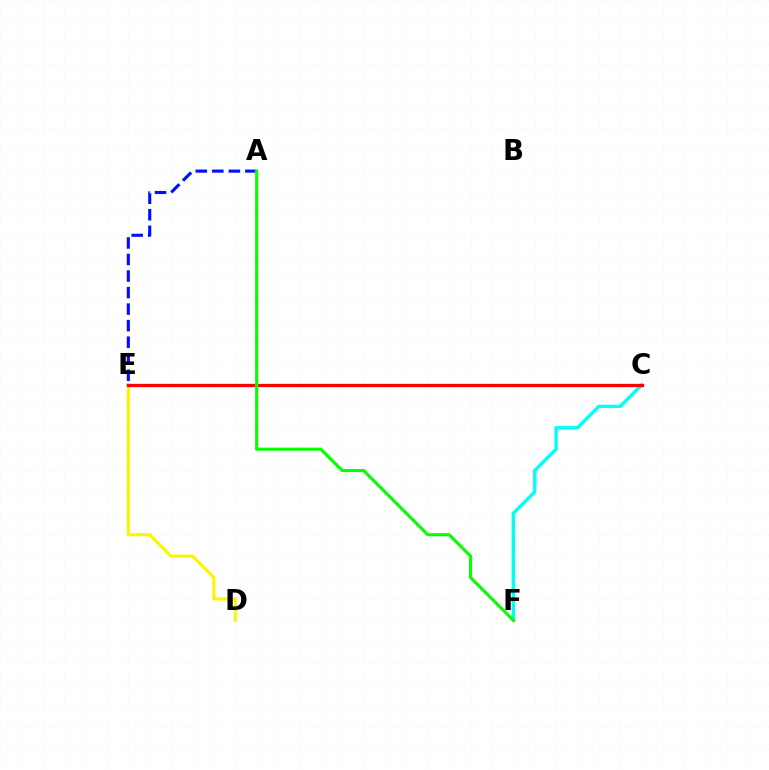{('A', 'E'): [{'color': '#0010ff', 'line_style': 'dashed', 'thickness': 2.25}], ('D', 'E'): [{'color': '#fcf500', 'line_style': 'solid', 'thickness': 2.27}], ('C', 'E'): [{'color': '#ee00ff', 'line_style': 'dotted', 'thickness': 2.0}, {'color': '#ff0000', 'line_style': 'solid', 'thickness': 2.37}], ('C', 'F'): [{'color': '#00fff6', 'line_style': 'solid', 'thickness': 2.44}], ('A', 'F'): [{'color': '#08ff00', 'line_style': 'solid', 'thickness': 2.24}]}